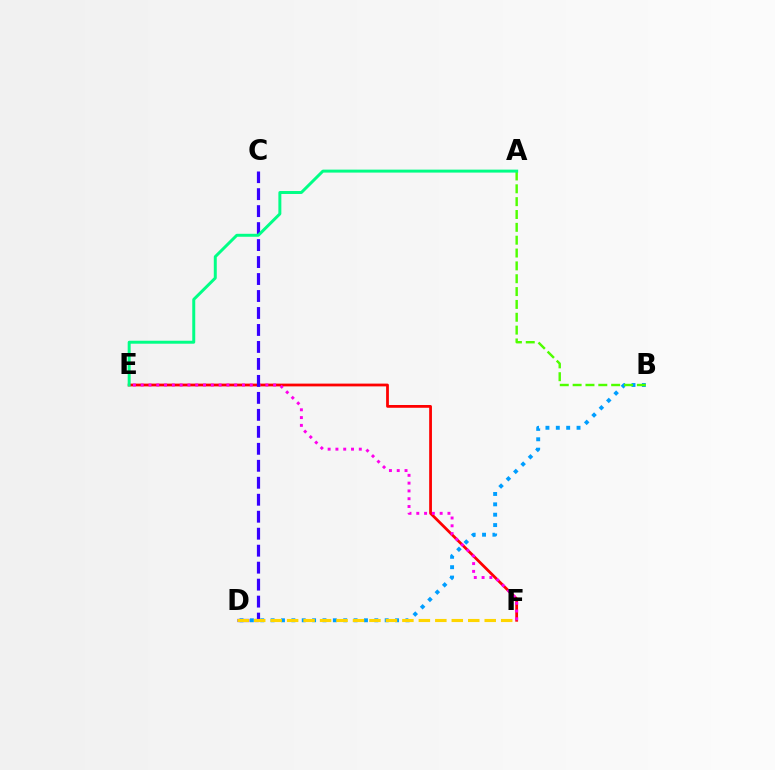{('B', 'D'): [{'color': '#009eff', 'line_style': 'dotted', 'thickness': 2.82}], ('A', 'B'): [{'color': '#4fff00', 'line_style': 'dashed', 'thickness': 1.75}], ('E', 'F'): [{'color': '#ff0000', 'line_style': 'solid', 'thickness': 2.0}, {'color': '#ff00ed', 'line_style': 'dotted', 'thickness': 2.12}], ('C', 'D'): [{'color': '#3700ff', 'line_style': 'dashed', 'thickness': 2.31}], ('D', 'F'): [{'color': '#ffd500', 'line_style': 'dashed', 'thickness': 2.24}], ('A', 'E'): [{'color': '#00ff86', 'line_style': 'solid', 'thickness': 2.14}]}